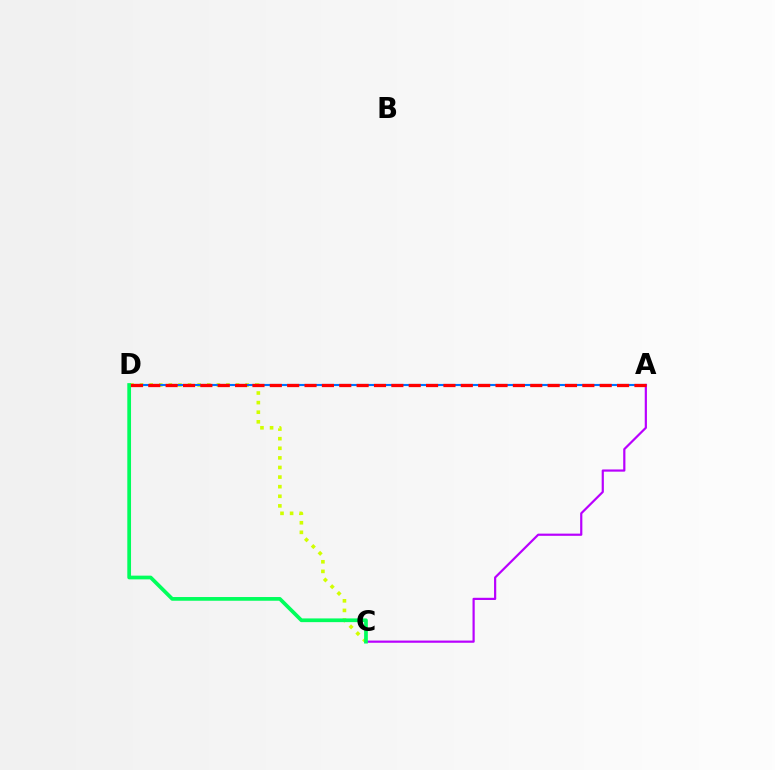{('C', 'D'): [{'color': '#d1ff00', 'line_style': 'dotted', 'thickness': 2.61}, {'color': '#00ff5c', 'line_style': 'solid', 'thickness': 2.68}], ('A', 'D'): [{'color': '#0074ff', 'line_style': 'solid', 'thickness': 1.53}, {'color': '#ff0000', 'line_style': 'dashed', 'thickness': 2.36}], ('A', 'C'): [{'color': '#b900ff', 'line_style': 'solid', 'thickness': 1.58}]}